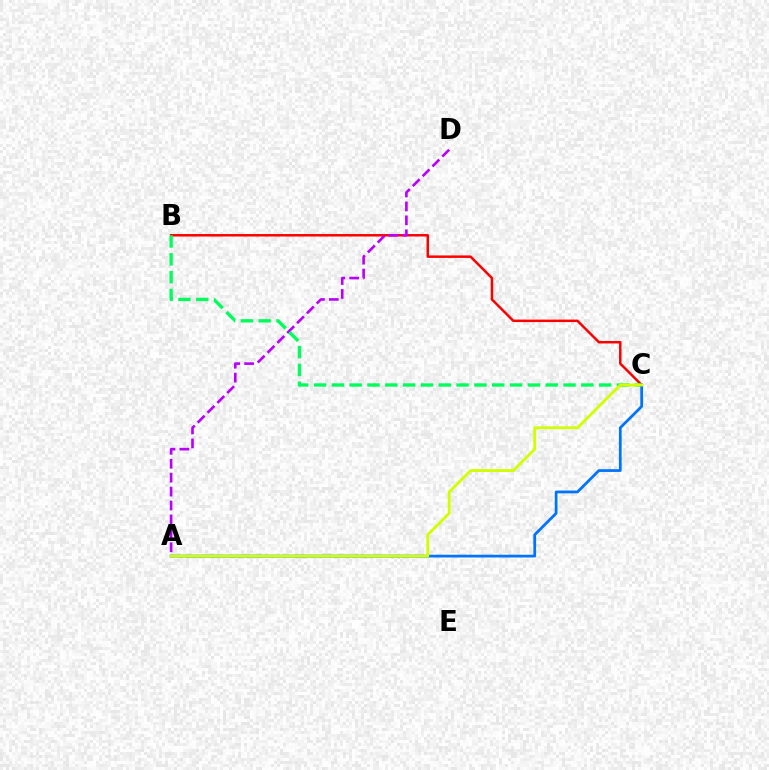{('B', 'C'): [{'color': '#ff0000', 'line_style': 'solid', 'thickness': 1.79}, {'color': '#00ff5c', 'line_style': 'dashed', 'thickness': 2.42}], ('A', 'D'): [{'color': '#b900ff', 'line_style': 'dashed', 'thickness': 1.89}], ('A', 'C'): [{'color': '#0074ff', 'line_style': 'solid', 'thickness': 1.99}, {'color': '#d1ff00', 'line_style': 'solid', 'thickness': 2.05}]}